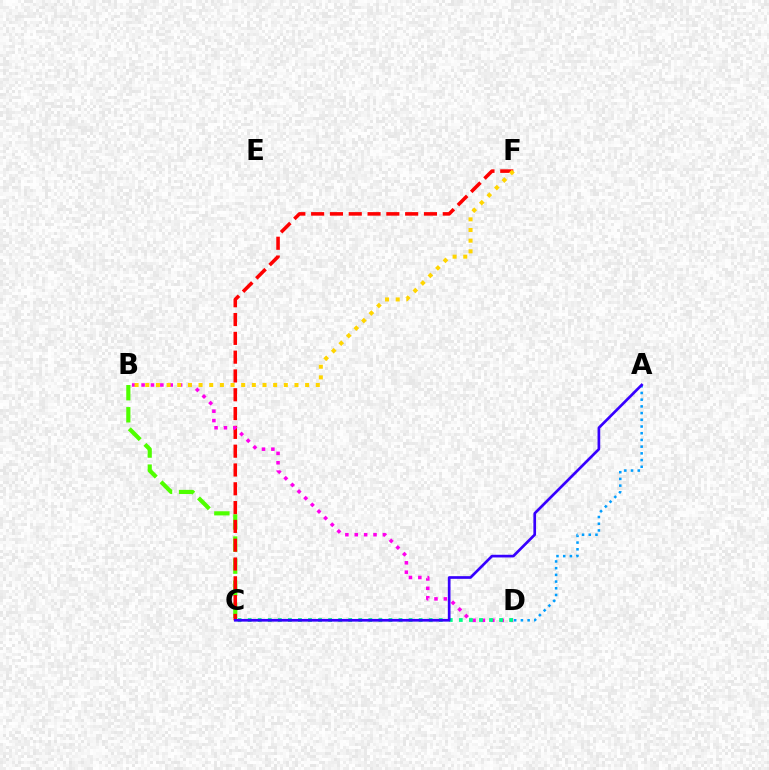{('B', 'C'): [{'color': '#4fff00', 'line_style': 'dashed', 'thickness': 3.0}], ('C', 'F'): [{'color': '#ff0000', 'line_style': 'dashed', 'thickness': 2.55}], ('A', 'D'): [{'color': '#009eff', 'line_style': 'dotted', 'thickness': 1.82}], ('B', 'D'): [{'color': '#ff00ed', 'line_style': 'dotted', 'thickness': 2.55}], ('C', 'D'): [{'color': '#00ff86', 'line_style': 'dotted', 'thickness': 2.73}], ('A', 'C'): [{'color': '#3700ff', 'line_style': 'solid', 'thickness': 1.93}], ('B', 'F'): [{'color': '#ffd500', 'line_style': 'dotted', 'thickness': 2.9}]}